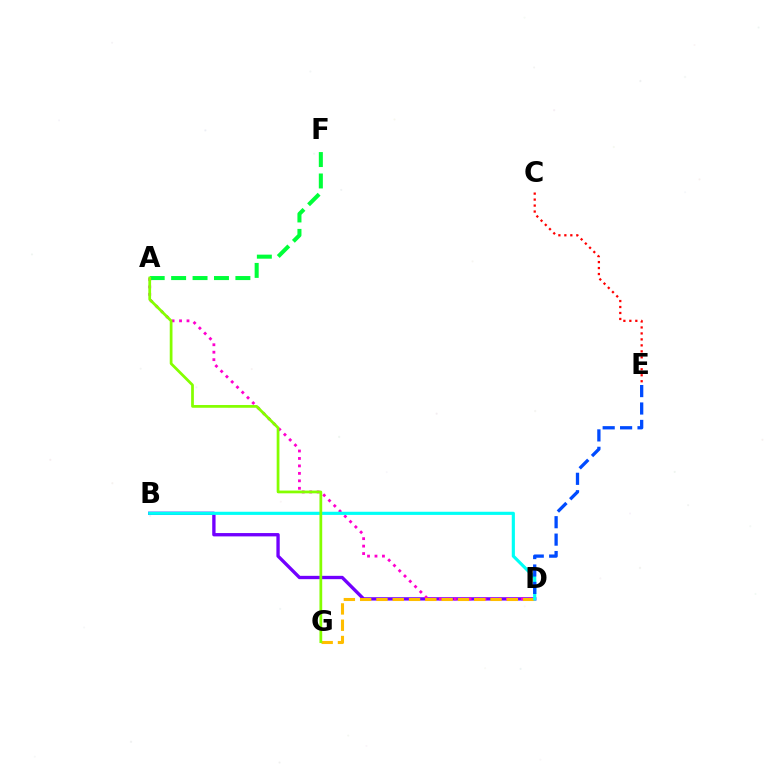{('A', 'F'): [{'color': '#00ff39', 'line_style': 'dashed', 'thickness': 2.91}], ('B', 'D'): [{'color': '#7200ff', 'line_style': 'solid', 'thickness': 2.4}, {'color': '#00fff6', 'line_style': 'solid', 'thickness': 2.27}], ('A', 'D'): [{'color': '#ff00cf', 'line_style': 'dotted', 'thickness': 2.03}], ('D', 'G'): [{'color': '#ffbd00', 'line_style': 'dashed', 'thickness': 2.21}], ('C', 'E'): [{'color': '#ff0000', 'line_style': 'dotted', 'thickness': 1.62}], ('A', 'G'): [{'color': '#84ff00', 'line_style': 'solid', 'thickness': 1.98}], ('D', 'E'): [{'color': '#004bff', 'line_style': 'dashed', 'thickness': 2.37}]}